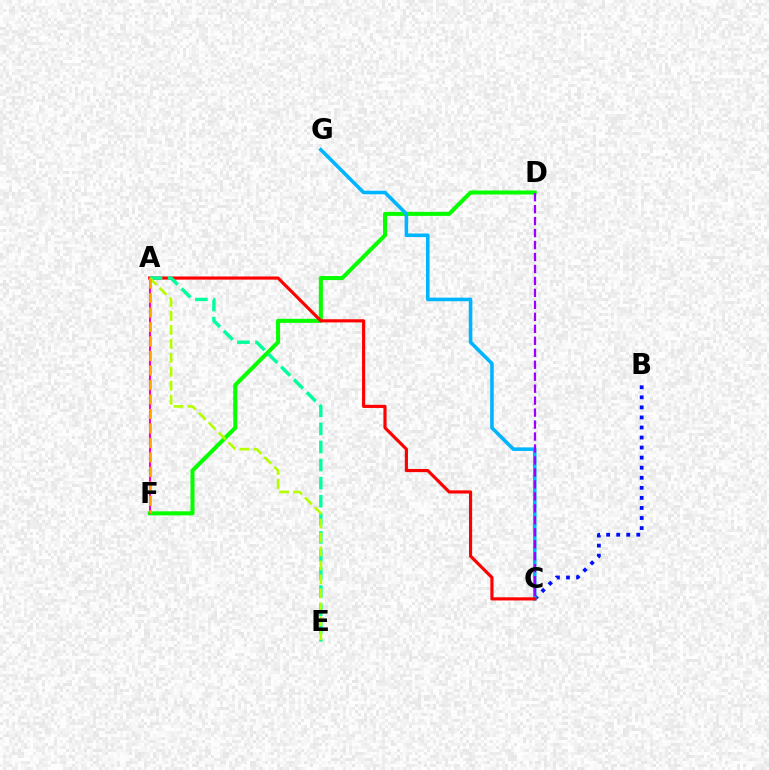{('D', 'F'): [{'color': '#08ff00', 'line_style': 'solid', 'thickness': 2.91}], ('A', 'F'): [{'color': '#ff00bd', 'line_style': 'solid', 'thickness': 1.52}, {'color': '#ffa500', 'line_style': 'dashed', 'thickness': 1.97}], ('B', 'C'): [{'color': '#0010ff', 'line_style': 'dotted', 'thickness': 2.73}], ('C', 'G'): [{'color': '#00b5ff', 'line_style': 'solid', 'thickness': 2.58}], ('A', 'C'): [{'color': '#ff0000', 'line_style': 'solid', 'thickness': 2.27}], ('A', 'E'): [{'color': '#00ff9d', 'line_style': 'dashed', 'thickness': 2.46}, {'color': '#b3ff00', 'line_style': 'dashed', 'thickness': 1.9}], ('C', 'D'): [{'color': '#9b00ff', 'line_style': 'dashed', 'thickness': 1.63}]}